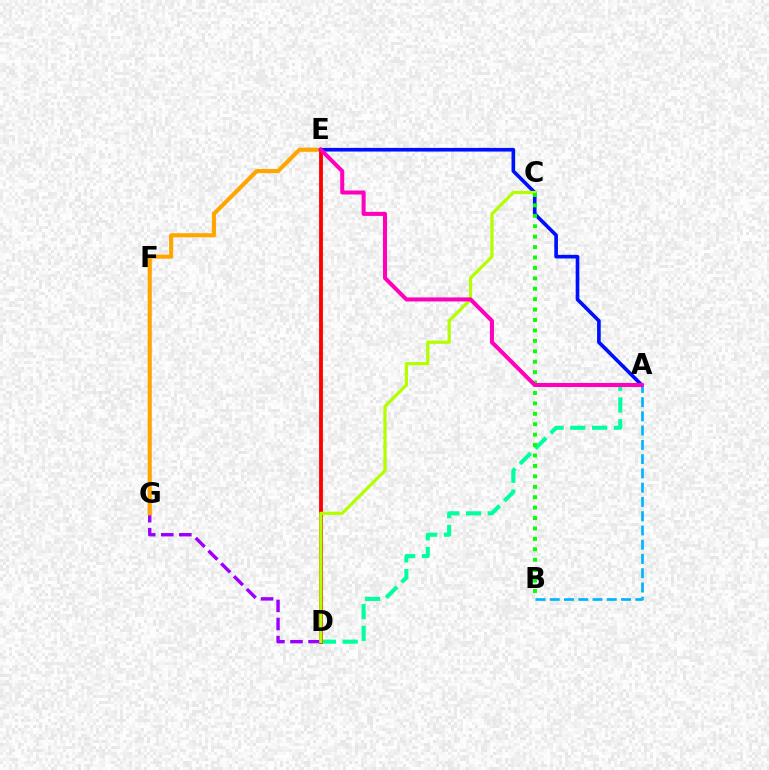{('A', 'B'): [{'color': '#00b5ff', 'line_style': 'dashed', 'thickness': 1.94}], ('A', 'D'): [{'color': '#00ff9d', 'line_style': 'dashed', 'thickness': 2.95}], ('D', 'E'): [{'color': '#ff0000', 'line_style': 'solid', 'thickness': 2.75}], ('D', 'G'): [{'color': '#9b00ff', 'line_style': 'dashed', 'thickness': 2.45}], ('E', 'G'): [{'color': '#ffa500', 'line_style': 'solid', 'thickness': 2.97}], ('A', 'E'): [{'color': '#0010ff', 'line_style': 'solid', 'thickness': 2.63}, {'color': '#ff00bd', 'line_style': 'solid', 'thickness': 2.91}], ('C', 'D'): [{'color': '#b3ff00', 'line_style': 'solid', 'thickness': 2.32}], ('B', 'C'): [{'color': '#08ff00', 'line_style': 'dotted', 'thickness': 2.83}]}